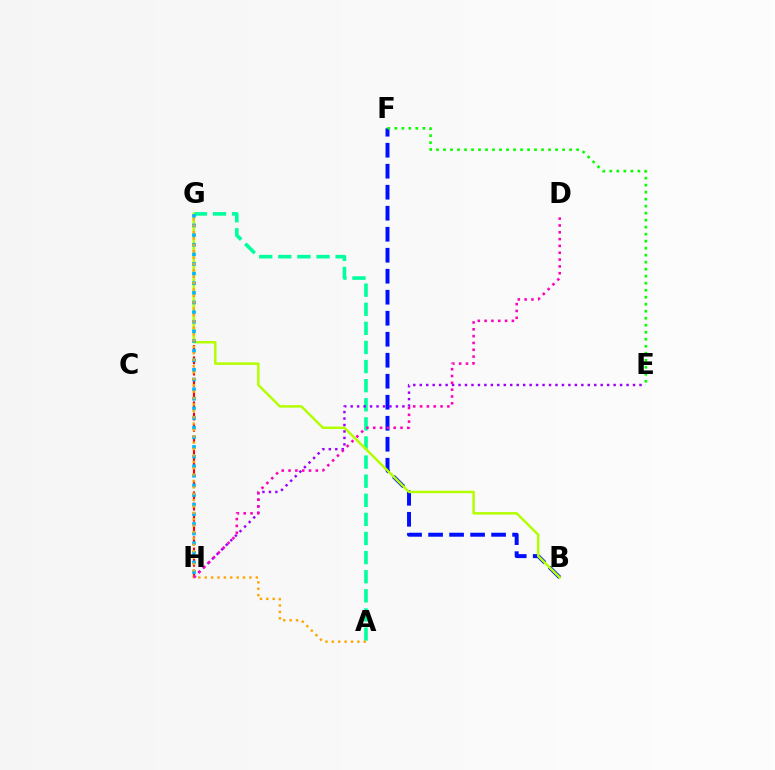{('A', 'G'): [{'color': '#00ff9d', 'line_style': 'dashed', 'thickness': 2.6}, {'color': '#ffa500', 'line_style': 'dotted', 'thickness': 1.73}], ('G', 'H'): [{'color': '#ff0000', 'line_style': 'dashed', 'thickness': 1.53}, {'color': '#00b5ff', 'line_style': 'dotted', 'thickness': 2.62}], ('B', 'F'): [{'color': '#0010ff', 'line_style': 'dashed', 'thickness': 2.85}], ('B', 'G'): [{'color': '#b3ff00', 'line_style': 'solid', 'thickness': 1.78}], ('E', 'H'): [{'color': '#9b00ff', 'line_style': 'dotted', 'thickness': 1.76}], ('E', 'F'): [{'color': '#08ff00', 'line_style': 'dotted', 'thickness': 1.9}], ('D', 'H'): [{'color': '#ff00bd', 'line_style': 'dotted', 'thickness': 1.85}]}